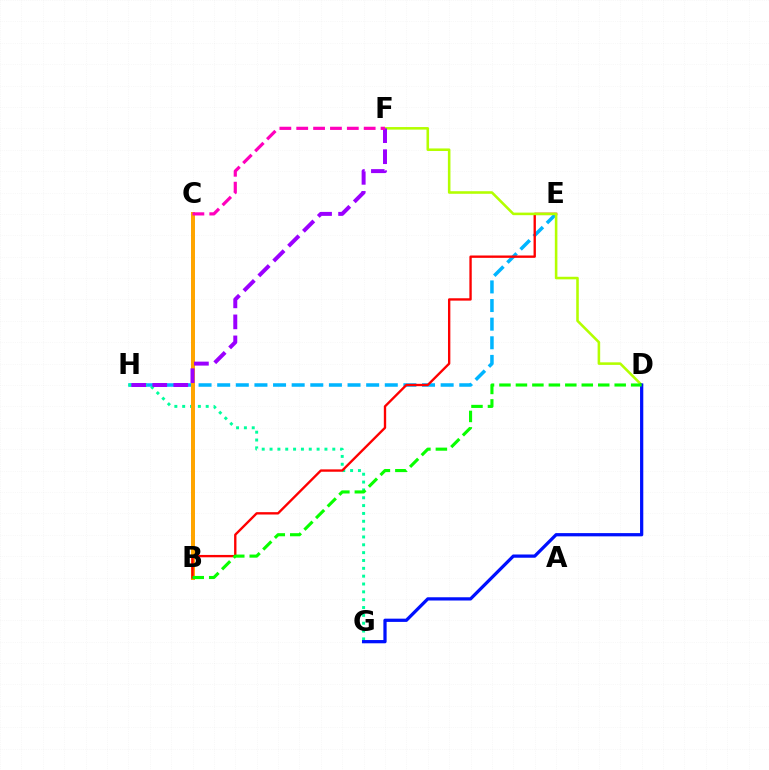{('E', 'H'): [{'color': '#00b5ff', 'line_style': 'dashed', 'thickness': 2.53}], ('G', 'H'): [{'color': '#00ff9d', 'line_style': 'dotted', 'thickness': 2.13}], ('B', 'C'): [{'color': '#ffa500', 'line_style': 'solid', 'thickness': 2.87}], ('B', 'E'): [{'color': '#ff0000', 'line_style': 'solid', 'thickness': 1.7}], ('D', 'F'): [{'color': '#b3ff00', 'line_style': 'solid', 'thickness': 1.85}], ('F', 'H'): [{'color': '#9b00ff', 'line_style': 'dashed', 'thickness': 2.86}], ('C', 'F'): [{'color': '#ff00bd', 'line_style': 'dashed', 'thickness': 2.29}], ('D', 'G'): [{'color': '#0010ff', 'line_style': 'solid', 'thickness': 2.34}], ('B', 'D'): [{'color': '#08ff00', 'line_style': 'dashed', 'thickness': 2.24}]}